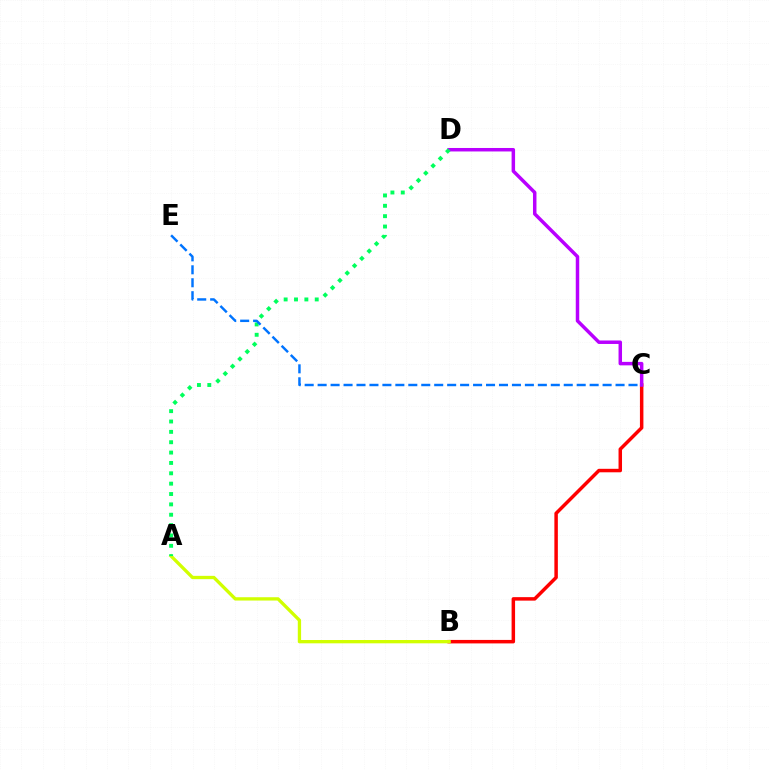{('B', 'C'): [{'color': '#ff0000', 'line_style': 'solid', 'thickness': 2.51}], ('C', 'D'): [{'color': '#b900ff', 'line_style': 'solid', 'thickness': 2.51}], ('A', 'B'): [{'color': '#d1ff00', 'line_style': 'solid', 'thickness': 2.38}], ('A', 'D'): [{'color': '#00ff5c', 'line_style': 'dotted', 'thickness': 2.81}], ('C', 'E'): [{'color': '#0074ff', 'line_style': 'dashed', 'thickness': 1.76}]}